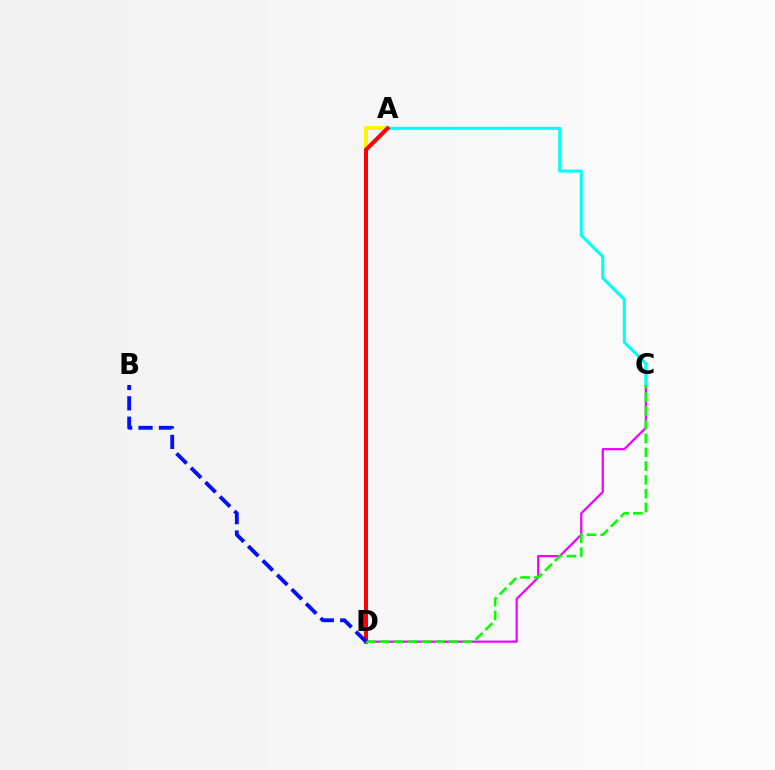{('C', 'D'): [{'color': '#ee00ff', 'line_style': 'solid', 'thickness': 1.58}, {'color': '#08ff00', 'line_style': 'dashed', 'thickness': 1.88}], ('A', 'C'): [{'color': '#00fff6', 'line_style': 'solid', 'thickness': 2.2}], ('A', 'D'): [{'color': '#fcf500', 'line_style': 'solid', 'thickness': 2.84}, {'color': '#ff0000', 'line_style': 'solid', 'thickness': 2.91}], ('B', 'D'): [{'color': '#0010ff', 'line_style': 'dashed', 'thickness': 2.77}]}